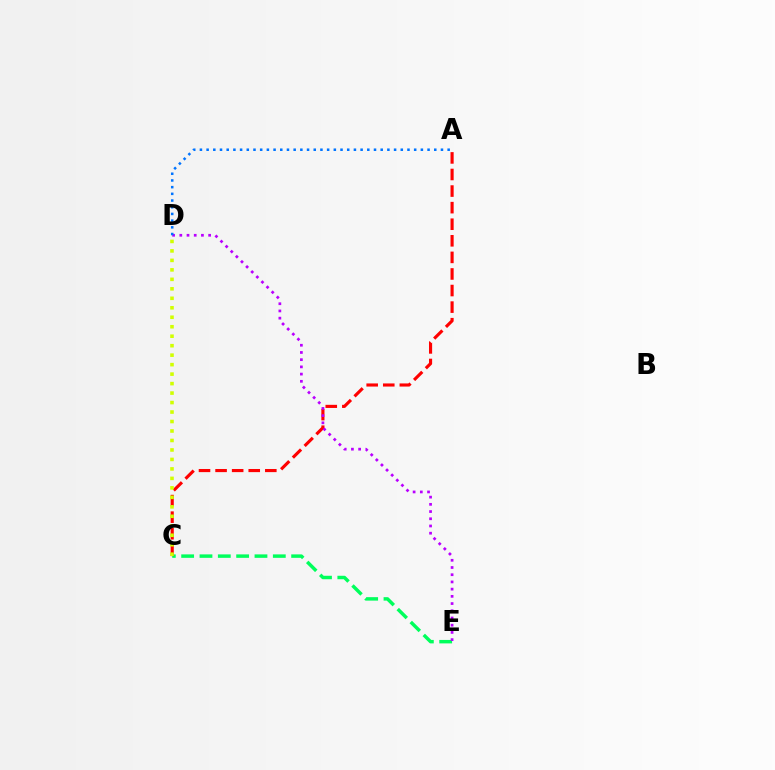{('C', 'E'): [{'color': '#00ff5c', 'line_style': 'dashed', 'thickness': 2.49}], ('A', 'C'): [{'color': '#ff0000', 'line_style': 'dashed', 'thickness': 2.25}], ('C', 'D'): [{'color': '#d1ff00', 'line_style': 'dotted', 'thickness': 2.58}], ('D', 'E'): [{'color': '#b900ff', 'line_style': 'dotted', 'thickness': 1.96}], ('A', 'D'): [{'color': '#0074ff', 'line_style': 'dotted', 'thickness': 1.82}]}